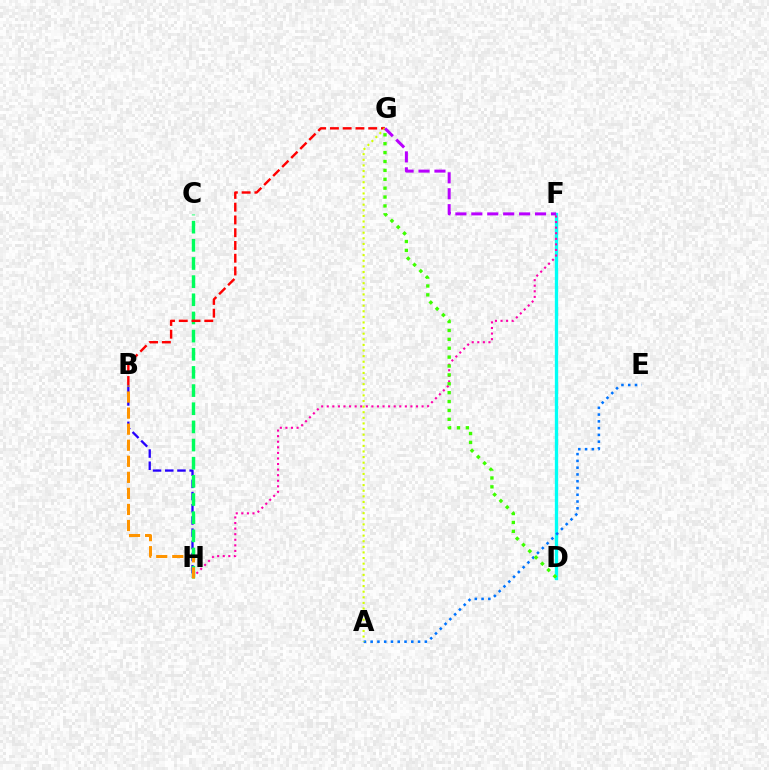{('D', 'F'): [{'color': '#00fff6', 'line_style': 'solid', 'thickness': 2.39}], ('B', 'H'): [{'color': '#2500ff', 'line_style': 'dashed', 'thickness': 1.66}, {'color': '#ff9400', 'line_style': 'dashed', 'thickness': 2.18}], ('F', 'H'): [{'color': '#ff00ac', 'line_style': 'dotted', 'thickness': 1.52}], ('C', 'H'): [{'color': '#00ff5c', 'line_style': 'dashed', 'thickness': 2.47}], ('B', 'G'): [{'color': '#ff0000', 'line_style': 'dashed', 'thickness': 1.73}], ('A', 'E'): [{'color': '#0074ff', 'line_style': 'dotted', 'thickness': 1.84}], ('D', 'G'): [{'color': '#3dff00', 'line_style': 'dotted', 'thickness': 2.41}], ('A', 'G'): [{'color': '#d1ff00', 'line_style': 'dotted', 'thickness': 1.52}], ('F', 'G'): [{'color': '#b900ff', 'line_style': 'dashed', 'thickness': 2.16}]}